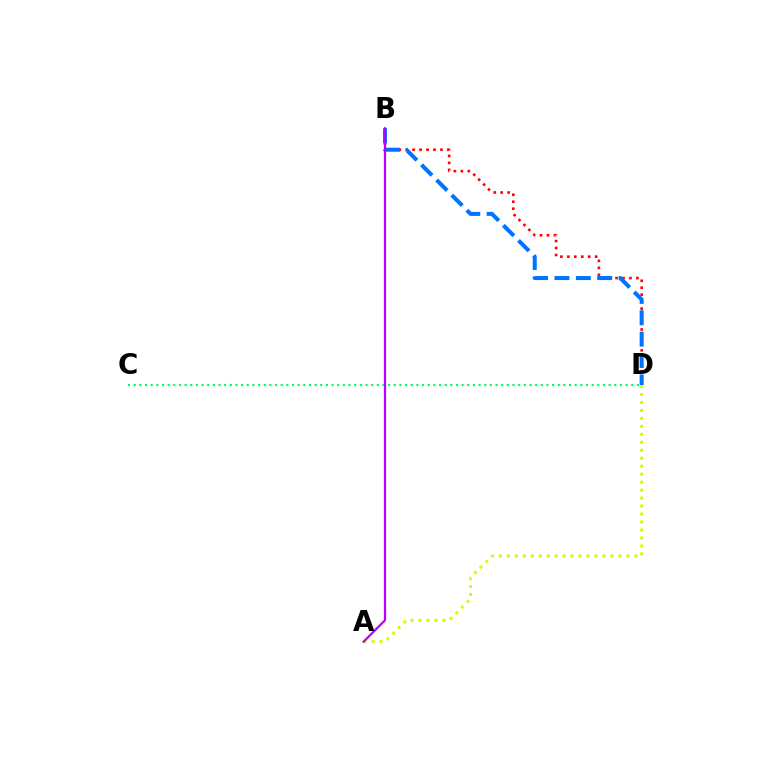{('B', 'D'): [{'color': '#ff0000', 'line_style': 'dotted', 'thickness': 1.89}, {'color': '#0074ff', 'line_style': 'dashed', 'thickness': 2.9}], ('A', 'D'): [{'color': '#d1ff00', 'line_style': 'dotted', 'thickness': 2.17}], ('C', 'D'): [{'color': '#00ff5c', 'line_style': 'dotted', 'thickness': 1.54}], ('A', 'B'): [{'color': '#b900ff', 'line_style': 'solid', 'thickness': 1.6}]}